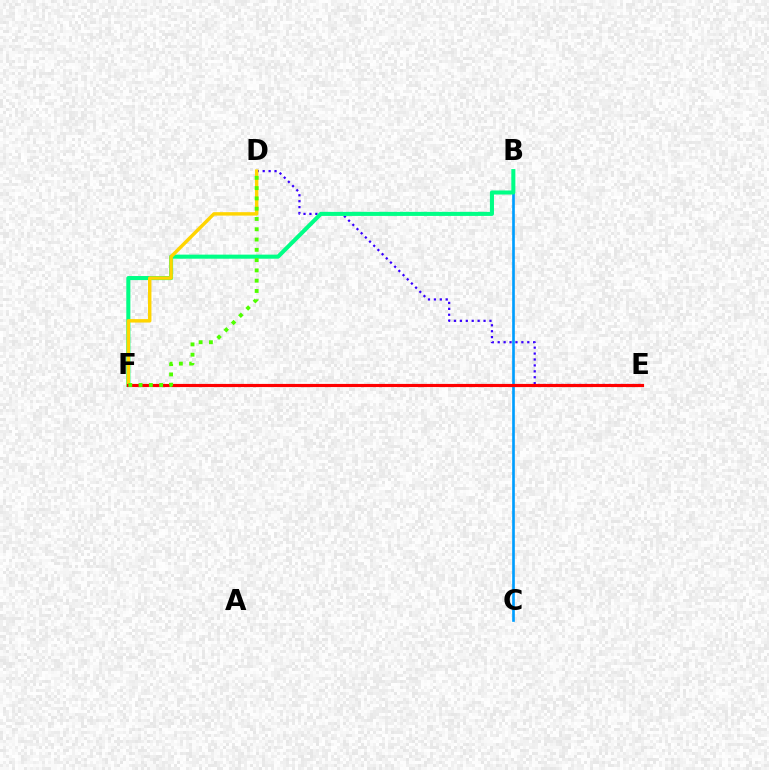{('B', 'C'): [{'color': '#009eff', 'line_style': 'solid', 'thickness': 1.92}], ('D', 'E'): [{'color': '#3700ff', 'line_style': 'dotted', 'thickness': 1.61}], ('B', 'F'): [{'color': '#00ff86', 'line_style': 'solid', 'thickness': 2.93}], ('D', 'F'): [{'color': '#ffd500', 'line_style': 'solid', 'thickness': 2.47}, {'color': '#4fff00', 'line_style': 'dotted', 'thickness': 2.79}], ('E', 'F'): [{'color': '#ff00ed', 'line_style': 'dotted', 'thickness': 2.08}, {'color': '#ff0000', 'line_style': 'solid', 'thickness': 2.27}]}